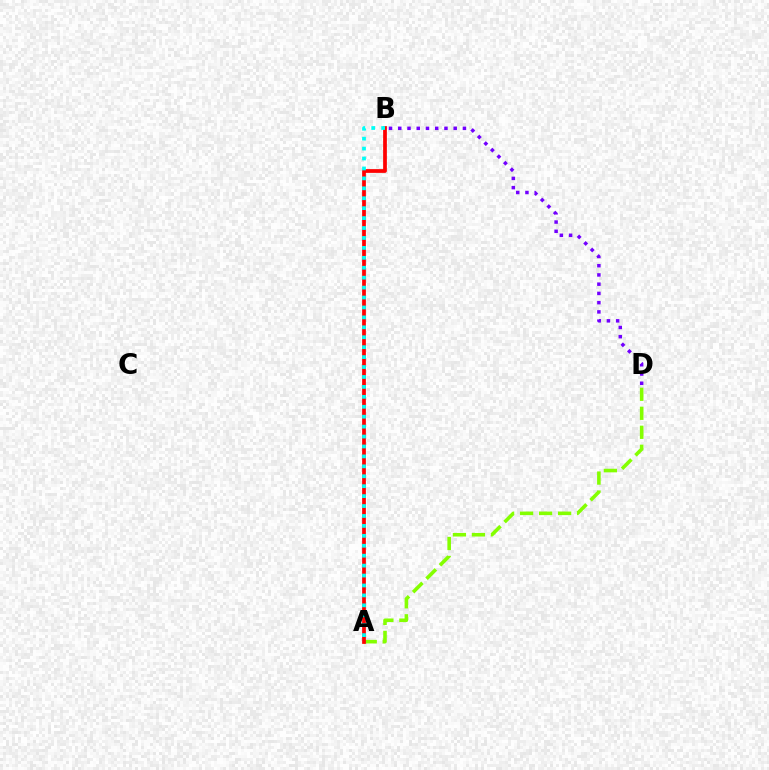{('A', 'D'): [{'color': '#84ff00', 'line_style': 'dashed', 'thickness': 2.58}], ('A', 'B'): [{'color': '#ff0000', 'line_style': 'solid', 'thickness': 2.69}, {'color': '#00fff6', 'line_style': 'dotted', 'thickness': 2.7}], ('B', 'D'): [{'color': '#7200ff', 'line_style': 'dotted', 'thickness': 2.51}]}